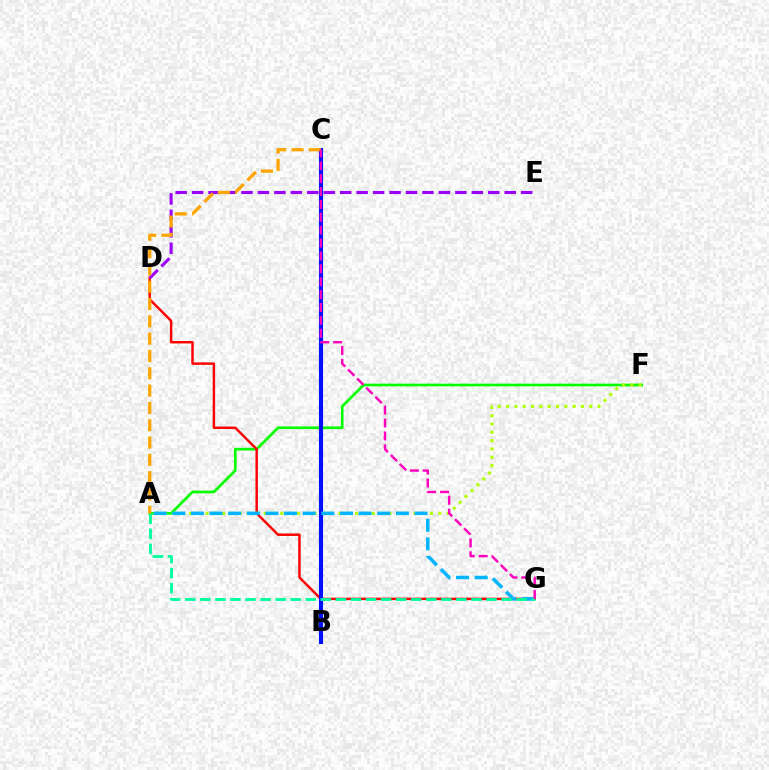{('A', 'F'): [{'color': '#08ff00', 'line_style': 'solid', 'thickness': 1.94}, {'color': '#b3ff00', 'line_style': 'dotted', 'thickness': 2.26}], ('D', 'G'): [{'color': '#ff0000', 'line_style': 'solid', 'thickness': 1.76}], ('D', 'E'): [{'color': '#9b00ff', 'line_style': 'dashed', 'thickness': 2.24}], ('B', 'C'): [{'color': '#0010ff', 'line_style': 'solid', 'thickness': 2.95}], ('A', 'G'): [{'color': '#00b5ff', 'line_style': 'dashed', 'thickness': 2.53}, {'color': '#00ff9d', 'line_style': 'dashed', 'thickness': 2.05}], ('A', 'C'): [{'color': '#ffa500', 'line_style': 'dashed', 'thickness': 2.35}], ('C', 'G'): [{'color': '#ff00bd', 'line_style': 'dashed', 'thickness': 1.75}]}